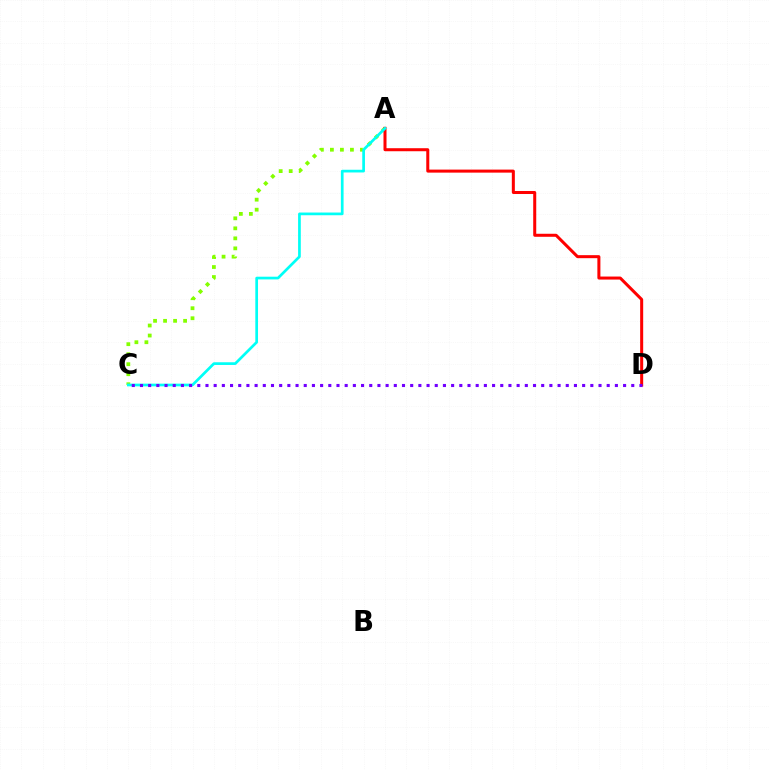{('A', 'C'): [{'color': '#84ff00', 'line_style': 'dotted', 'thickness': 2.72}, {'color': '#00fff6', 'line_style': 'solid', 'thickness': 1.95}], ('A', 'D'): [{'color': '#ff0000', 'line_style': 'solid', 'thickness': 2.18}], ('C', 'D'): [{'color': '#7200ff', 'line_style': 'dotted', 'thickness': 2.22}]}